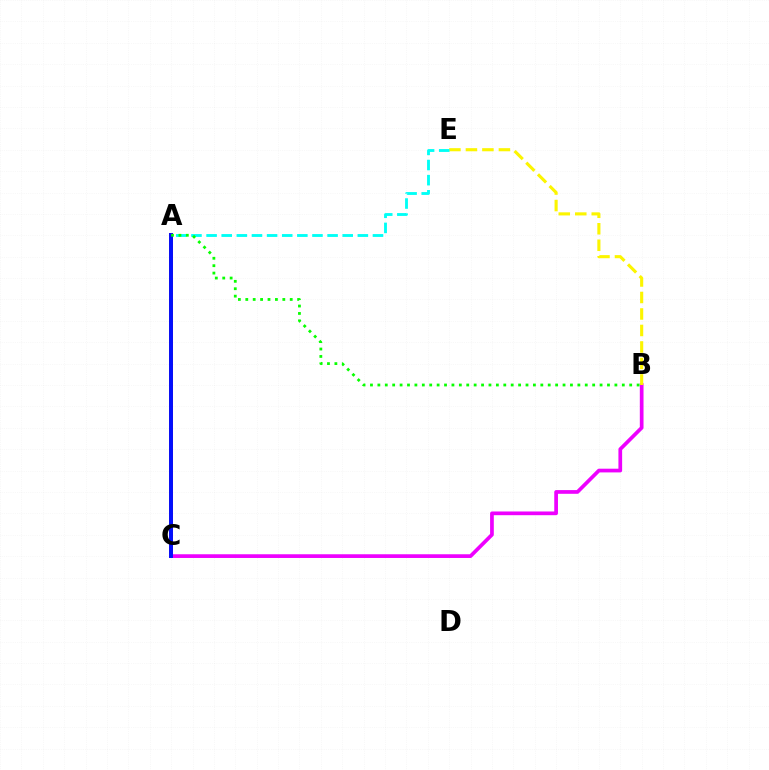{('A', 'C'): [{'color': '#ff0000', 'line_style': 'solid', 'thickness': 2.87}, {'color': '#0010ff', 'line_style': 'solid', 'thickness': 2.81}], ('B', 'C'): [{'color': '#ee00ff', 'line_style': 'solid', 'thickness': 2.67}], ('B', 'E'): [{'color': '#fcf500', 'line_style': 'dashed', 'thickness': 2.24}], ('A', 'E'): [{'color': '#00fff6', 'line_style': 'dashed', 'thickness': 2.05}], ('A', 'B'): [{'color': '#08ff00', 'line_style': 'dotted', 'thickness': 2.01}]}